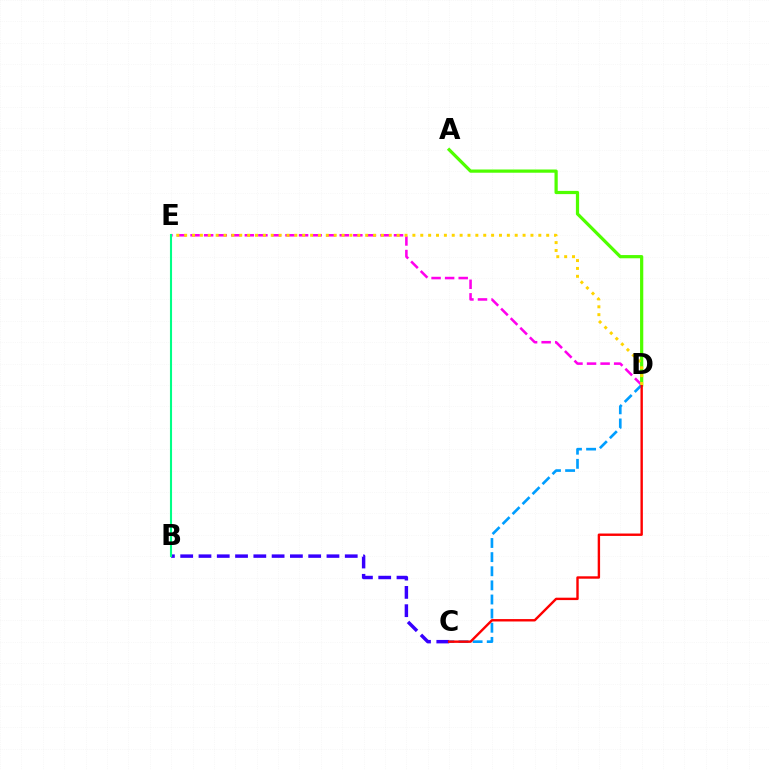{('B', 'C'): [{'color': '#3700ff', 'line_style': 'dashed', 'thickness': 2.48}], ('A', 'D'): [{'color': '#4fff00', 'line_style': 'solid', 'thickness': 2.32}], ('D', 'E'): [{'color': '#ff00ed', 'line_style': 'dashed', 'thickness': 1.84}, {'color': '#ffd500', 'line_style': 'dotted', 'thickness': 2.14}], ('C', 'D'): [{'color': '#009eff', 'line_style': 'dashed', 'thickness': 1.92}, {'color': '#ff0000', 'line_style': 'solid', 'thickness': 1.73}], ('B', 'E'): [{'color': '#00ff86', 'line_style': 'solid', 'thickness': 1.51}]}